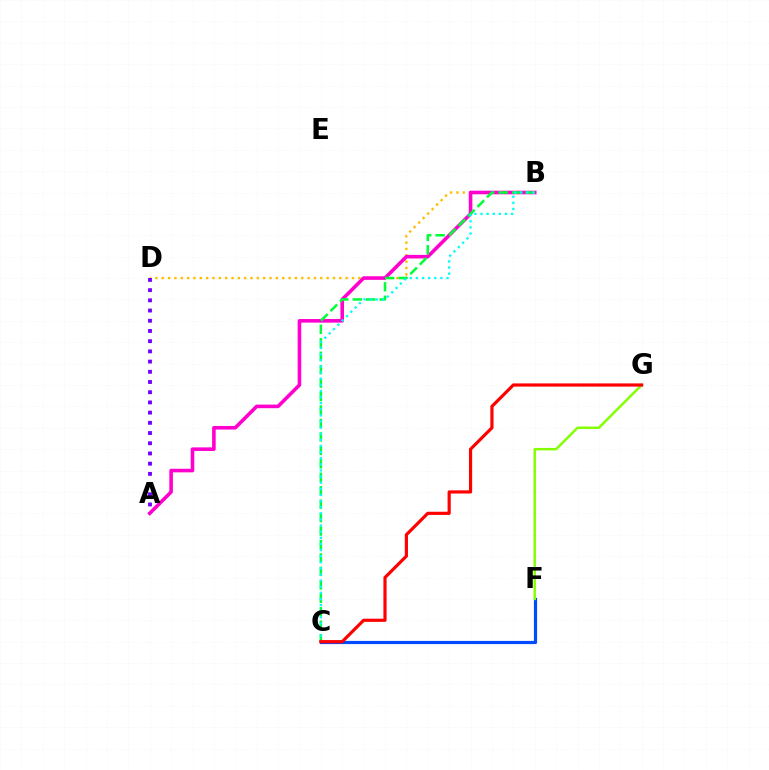{('B', 'D'): [{'color': '#ffbd00', 'line_style': 'dotted', 'thickness': 1.72}], ('C', 'F'): [{'color': '#004bff', 'line_style': 'solid', 'thickness': 2.29}], ('A', 'B'): [{'color': '#ff00cf', 'line_style': 'solid', 'thickness': 2.59}], ('B', 'C'): [{'color': '#00ff39', 'line_style': 'dashed', 'thickness': 1.83}, {'color': '#00fff6', 'line_style': 'dotted', 'thickness': 1.66}], ('F', 'G'): [{'color': '#84ff00', 'line_style': 'solid', 'thickness': 1.77}], ('A', 'D'): [{'color': '#7200ff', 'line_style': 'dotted', 'thickness': 2.77}], ('C', 'G'): [{'color': '#ff0000', 'line_style': 'solid', 'thickness': 2.29}]}